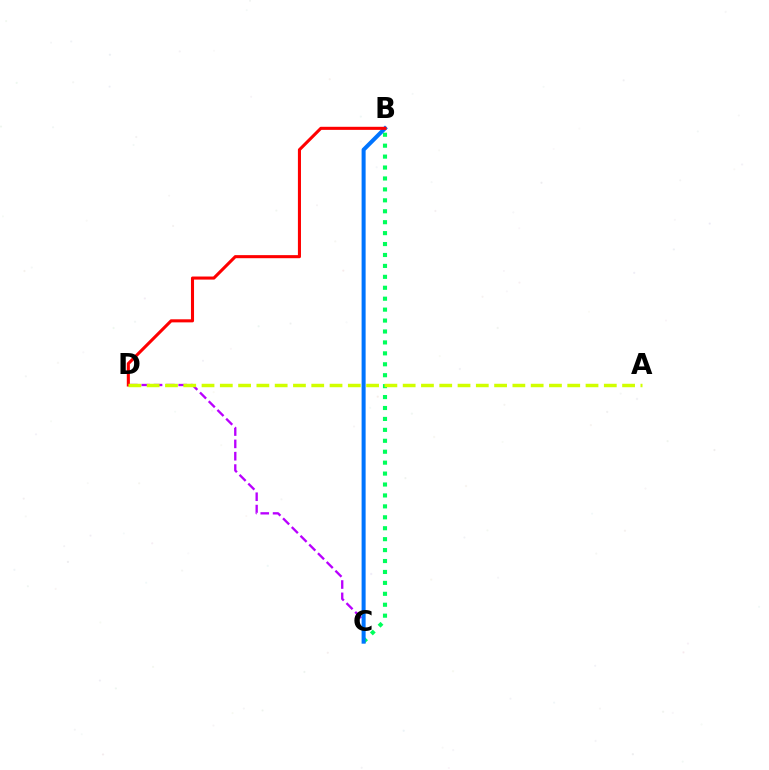{('C', 'D'): [{'color': '#b900ff', 'line_style': 'dashed', 'thickness': 1.68}], ('B', 'C'): [{'color': '#00ff5c', 'line_style': 'dotted', 'thickness': 2.97}, {'color': '#0074ff', 'line_style': 'solid', 'thickness': 2.9}], ('B', 'D'): [{'color': '#ff0000', 'line_style': 'solid', 'thickness': 2.21}], ('A', 'D'): [{'color': '#d1ff00', 'line_style': 'dashed', 'thickness': 2.48}]}